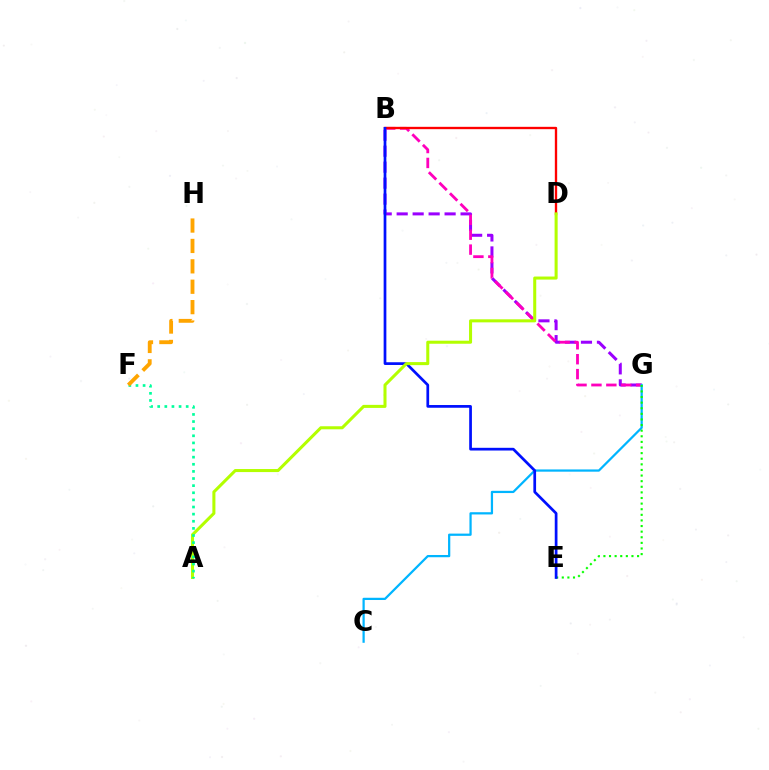{('B', 'G'): [{'color': '#9b00ff', 'line_style': 'dashed', 'thickness': 2.17}, {'color': '#ff00bd', 'line_style': 'dashed', 'thickness': 2.03}], ('C', 'G'): [{'color': '#00b5ff', 'line_style': 'solid', 'thickness': 1.61}], ('E', 'G'): [{'color': '#08ff00', 'line_style': 'dotted', 'thickness': 1.52}], ('B', 'D'): [{'color': '#ff0000', 'line_style': 'solid', 'thickness': 1.69}], ('B', 'E'): [{'color': '#0010ff', 'line_style': 'solid', 'thickness': 1.96}], ('A', 'D'): [{'color': '#b3ff00', 'line_style': 'solid', 'thickness': 2.19}], ('A', 'F'): [{'color': '#00ff9d', 'line_style': 'dotted', 'thickness': 1.94}], ('F', 'H'): [{'color': '#ffa500', 'line_style': 'dashed', 'thickness': 2.77}]}